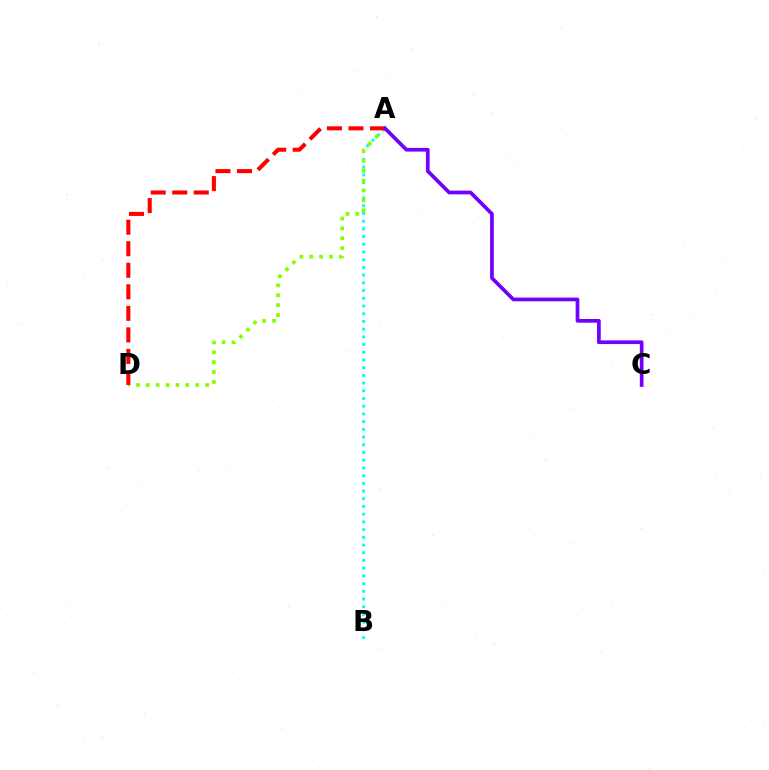{('A', 'B'): [{'color': '#00fff6', 'line_style': 'dotted', 'thickness': 2.1}], ('A', 'D'): [{'color': '#84ff00', 'line_style': 'dotted', 'thickness': 2.68}, {'color': '#ff0000', 'line_style': 'dashed', 'thickness': 2.93}], ('A', 'C'): [{'color': '#7200ff', 'line_style': 'solid', 'thickness': 2.67}]}